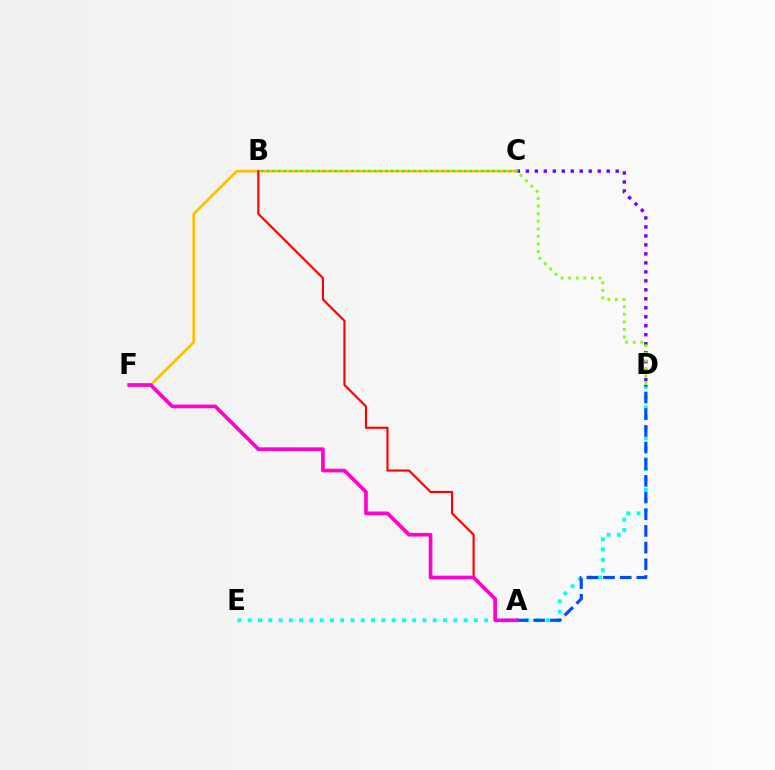{('D', 'E'): [{'color': '#00fff6', 'line_style': 'dotted', 'thickness': 2.79}], ('A', 'D'): [{'color': '#004bff', 'line_style': 'dashed', 'thickness': 2.27}], ('C', 'D'): [{'color': '#7200ff', 'line_style': 'dotted', 'thickness': 2.44}, {'color': '#84ff00', 'line_style': 'dotted', 'thickness': 2.06}], ('C', 'F'): [{'color': '#ffbd00', 'line_style': 'solid', 'thickness': 1.95}], ('B', 'C'): [{'color': '#00ff39', 'line_style': 'dotted', 'thickness': 1.53}], ('A', 'B'): [{'color': '#ff0000', 'line_style': 'solid', 'thickness': 1.54}], ('A', 'F'): [{'color': '#ff00cf', 'line_style': 'solid', 'thickness': 2.64}]}